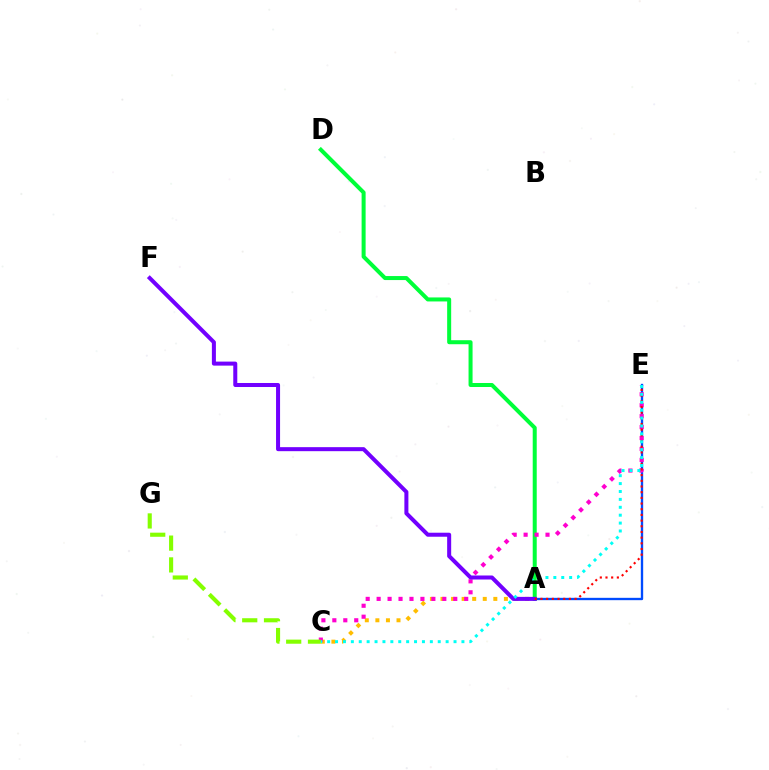{('A', 'D'): [{'color': '#00ff39', 'line_style': 'solid', 'thickness': 2.89}], ('A', 'E'): [{'color': '#004bff', 'line_style': 'solid', 'thickness': 1.69}, {'color': '#ff0000', 'line_style': 'dotted', 'thickness': 1.54}], ('A', 'C'): [{'color': '#ffbd00', 'line_style': 'dotted', 'thickness': 2.87}], ('C', 'E'): [{'color': '#ff00cf', 'line_style': 'dotted', 'thickness': 2.97}, {'color': '#00fff6', 'line_style': 'dotted', 'thickness': 2.15}], ('C', 'G'): [{'color': '#84ff00', 'line_style': 'dashed', 'thickness': 2.96}], ('A', 'F'): [{'color': '#7200ff', 'line_style': 'solid', 'thickness': 2.89}]}